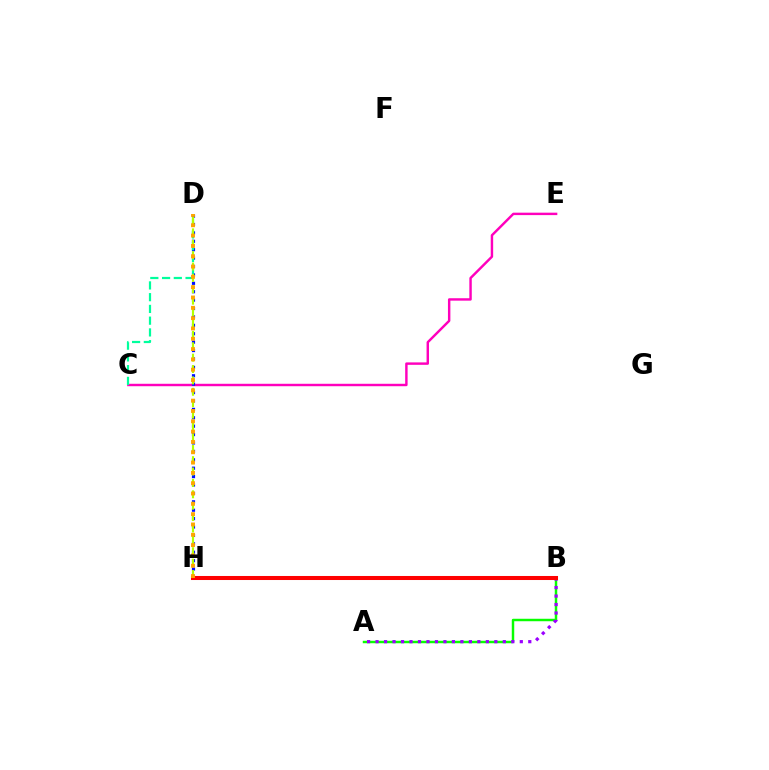{('B', 'H'): [{'color': '#00b5ff', 'line_style': 'solid', 'thickness': 1.59}, {'color': '#ff0000', 'line_style': 'solid', 'thickness': 2.91}], ('A', 'B'): [{'color': '#08ff00', 'line_style': 'solid', 'thickness': 1.77}, {'color': '#9b00ff', 'line_style': 'dotted', 'thickness': 2.31}], ('C', 'E'): [{'color': '#ff00bd', 'line_style': 'solid', 'thickness': 1.75}], ('D', 'H'): [{'color': '#0010ff', 'line_style': 'dotted', 'thickness': 2.28}, {'color': '#b3ff00', 'line_style': 'dashed', 'thickness': 1.55}, {'color': '#ffa500', 'line_style': 'dotted', 'thickness': 2.8}], ('C', 'D'): [{'color': '#00ff9d', 'line_style': 'dashed', 'thickness': 1.6}]}